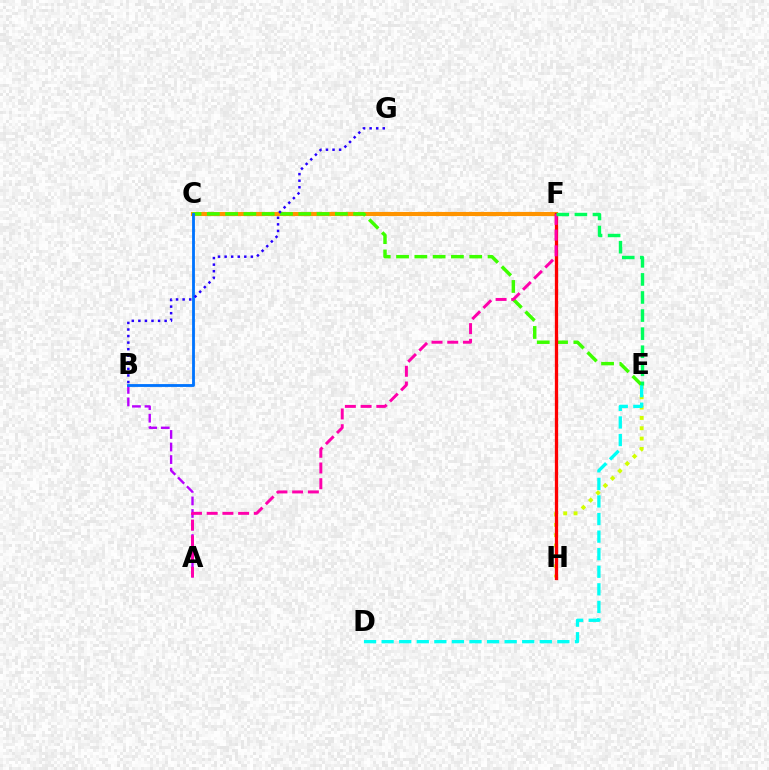{('A', 'B'): [{'color': '#b900ff', 'line_style': 'dashed', 'thickness': 1.71}], ('E', 'H'): [{'color': '#d1ff00', 'line_style': 'dotted', 'thickness': 2.81}], ('C', 'F'): [{'color': '#ff9400', 'line_style': 'solid', 'thickness': 2.96}], ('C', 'E'): [{'color': '#3dff00', 'line_style': 'dashed', 'thickness': 2.48}], ('F', 'H'): [{'color': '#ff0000', 'line_style': 'solid', 'thickness': 2.37}], ('D', 'E'): [{'color': '#00fff6', 'line_style': 'dashed', 'thickness': 2.39}], ('A', 'F'): [{'color': '#ff00ac', 'line_style': 'dashed', 'thickness': 2.14}], ('B', 'C'): [{'color': '#0074ff', 'line_style': 'solid', 'thickness': 2.03}], ('E', 'F'): [{'color': '#00ff5c', 'line_style': 'dashed', 'thickness': 2.46}], ('B', 'G'): [{'color': '#2500ff', 'line_style': 'dotted', 'thickness': 1.78}]}